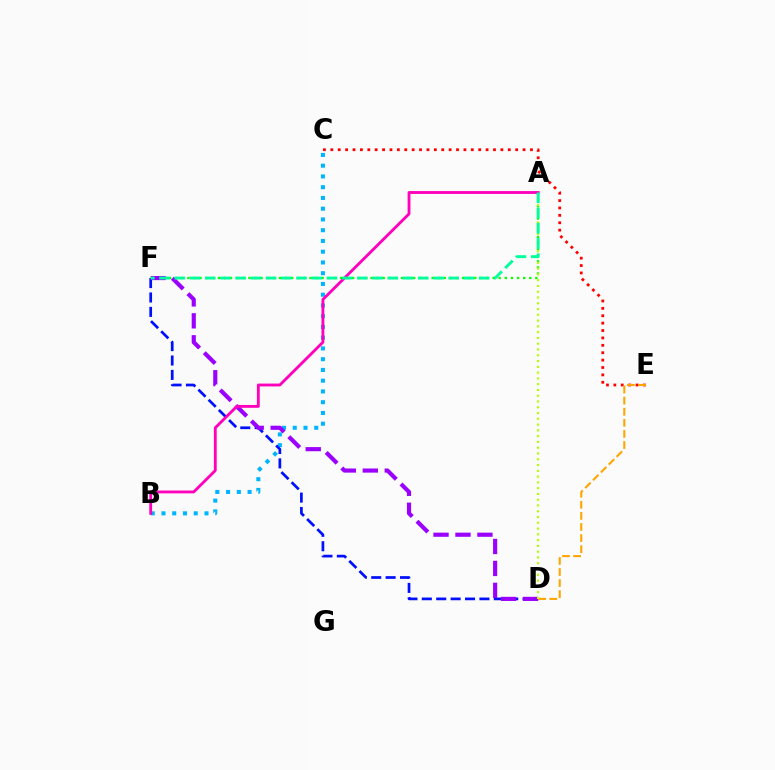{('B', 'C'): [{'color': '#00b5ff', 'line_style': 'dotted', 'thickness': 2.92}], ('D', 'F'): [{'color': '#0010ff', 'line_style': 'dashed', 'thickness': 1.96}, {'color': '#9b00ff', 'line_style': 'dashed', 'thickness': 2.98}], ('C', 'E'): [{'color': '#ff0000', 'line_style': 'dotted', 'thickness': 2.01}], ('A', 'F'): [{'color': '#08ff00', 'line_style': 'dotted', 'thickness': 1.66}, {'color': '#00ff9d', 'line_style': 'dashed', 'thickness': 2.07}], ('D', 'E'): [{'color': '#ffa500', 'line_style': 'dashed', 'thickness': 1.51}], ('A', 'B'): [{'color': '#ff00bd', 'line_style': 'solid', 'thickness': 2.05}], ('A', 'D'): [{'color': '#b3ff00', 'line_style': 'dotted', 'thickness': 1.57}]}